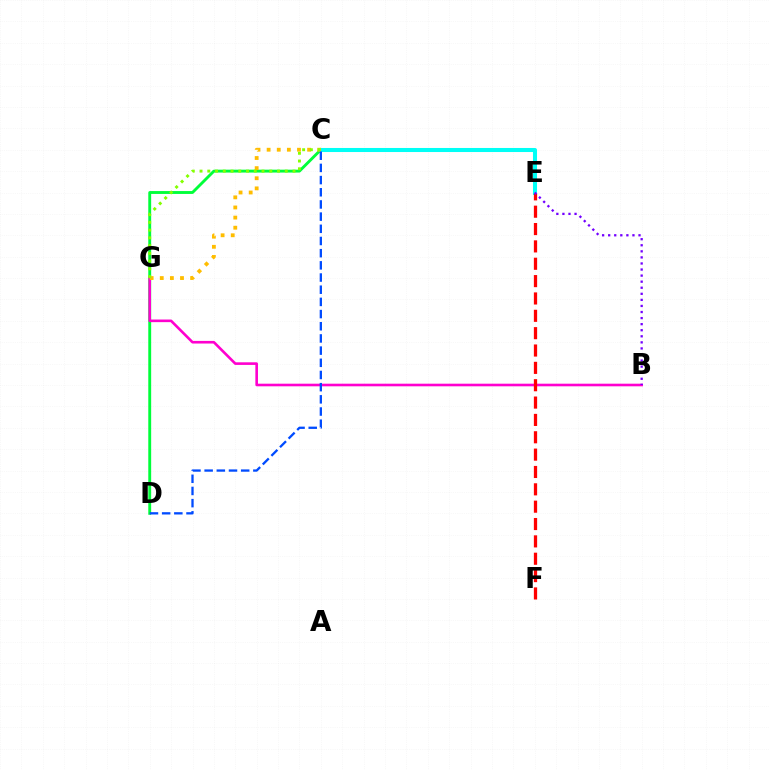{('C', 'D'): [{'color': '#00ff39', 'line_style': 'solid', 'thickness': 2.08}, {'color': '#004bff', 'line_style': 'dashed', 'thickness': 1.65}], ('C', 'E'): [{'color': '#00fff6', 'line_style': 'solid', 'thickness': 2.92}], ('B', 'G'): [{'color': '#ff00cf', 'line_style': 'solid', 'thickness': 1.89}], ('E', 'F'): [{'color': '#ff0000', 'line_style': 'dashed', 'thickness': 2.36}], ('C', 'G'): [{'color': '#ffbd00', 'line_style': 'dotted', 'thickness': 2.75}, {'color': '#84ff00', 'line_style': 'dotted', 'thickness': 2.11}], ('B', 'E'): [{'color': '#7200ff', 'line_style': 'dotted', 'thickness': 1.65}]}